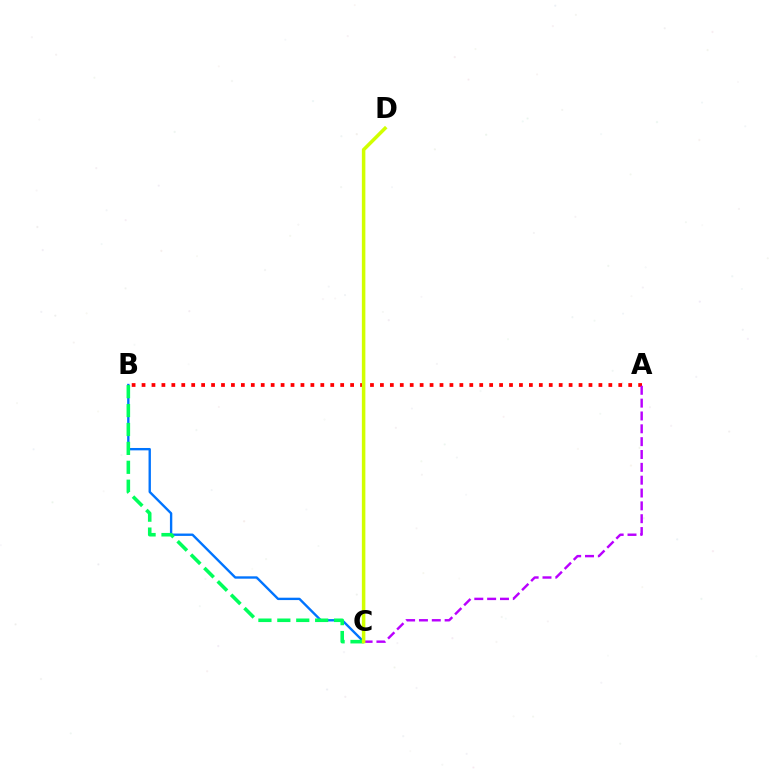{('B', 'C'): [{'color': '#0074ff', 'line_style': 'solid', 'thickness': 1.71}, {'color': '#00ff5c', 'line_style': 'dashed', 'thickness': 2.57}], ('A', 'B'): [{'color': '#ff0000', 'line_style': 'dotted', 'thickness': 2.7}], ('A', 'C'): [{'color': '#b900ff', 'line_style': 'dashed', 'thickness': 1.74}], ('C', 'D'): [{'color': '#d1ff00', 'line_style': 'solid', 'thickness': 2.53}]}